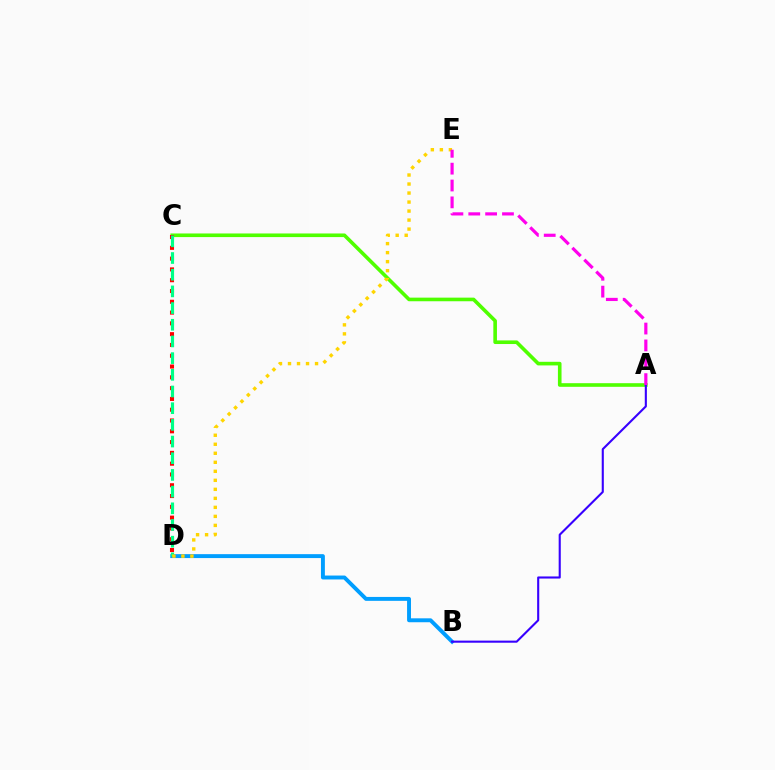{('A', 'C'): [{'color': '#4fff00', 'line_style': 'solid', 'thickness': 2.6}], ('C', 'D'): [{'color': '#ff0000', 'line_style': 'dotted', 'thickness': 2.93}, {'color': '#00ff86', 'line_style': 'dashed', 'thickness': 2.27}], ('B', 'D'): [{'color': '#009eff', 'line_style': 'solid', 'thickness': 2.82}], ('D', 'E'): [{'color': '#ffd500', 'line_style': 'dotted', 'thickness': 2.45}], ('A', 'B'): [{'color': '#3700ff', 'line_style': 'solid', 'thickness': 1.51}], ('A', 'E'): [{'color': '#ff00ed', 'line_style': 'dashed', 'thickness': 2.29}]}